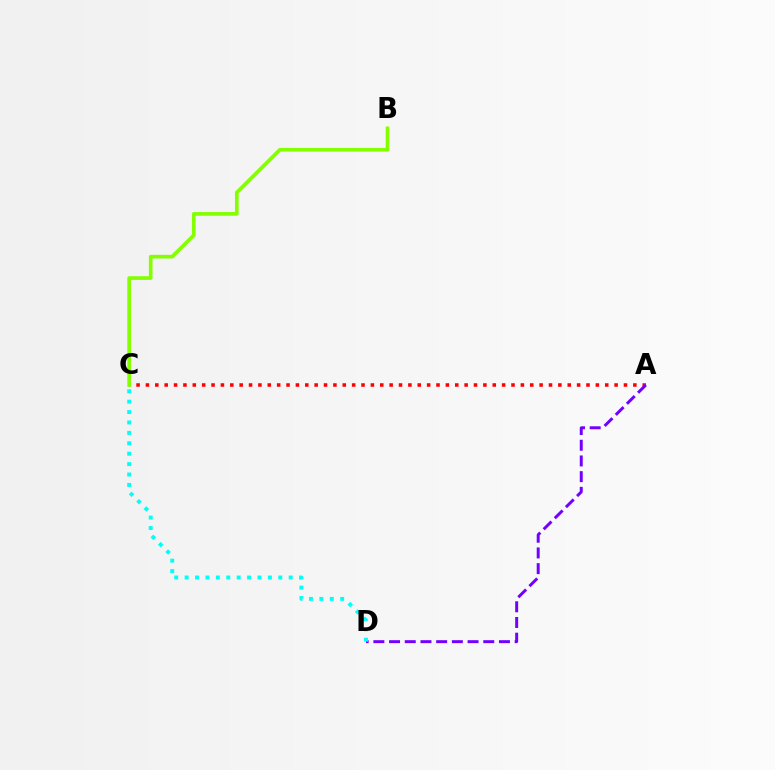{('A', 'C'): [{'color': '#ff0000', 'line_style': 'dotted', 'thickness': 2.55}], ('A', 'D'): [{'color': '#7200ff', 'line_style': 'dashed', 'thickness': 2.13}], ('B', 'C'): [{'color': '#84ff00', 'line_style': 'solid', 'thickness': 2.64}], ('C', 'D'): [{'color': '#00fff6', 'line_style': 'dotted', 'thickness': 2.83}]}